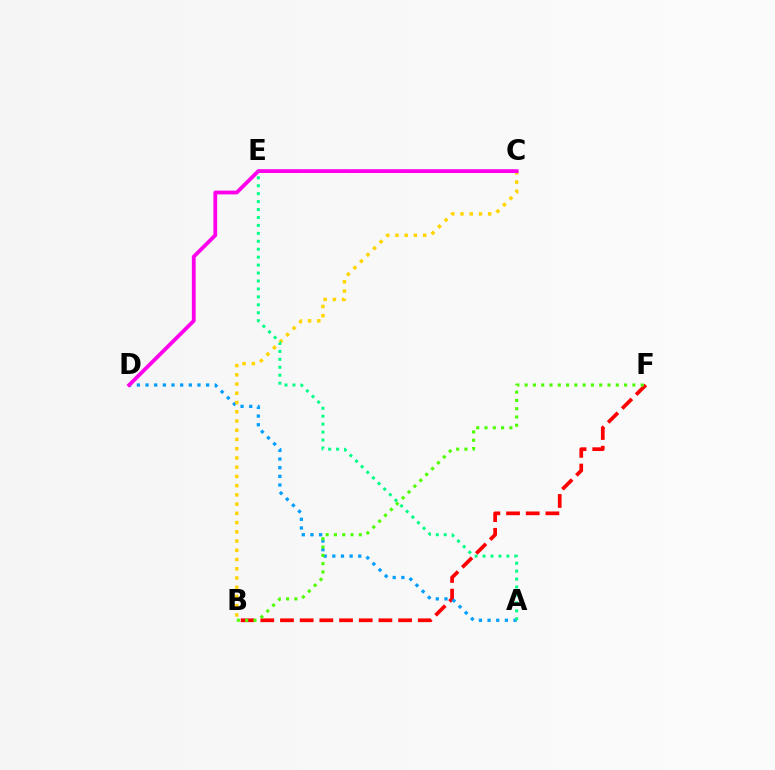{('C', 'E'): [{'color': '#3700ff', 'line_style': 'dashed', 'thickness': 1.6}], ('B', 'F'): [{'color': '#ff0000', 'line_style': 'dashed', 'thickness': 2.67}, {'color': '#4fff00', 'line_style': 'dotted', 'thickness': 2.25}], ('A', 'D'): [{'color': '#009eff', 'line_style': 'dotted', 'thickness': 2.35}], ('B', 'C'): [{'color': '#ffd500', 'line_style': 'dotted', 'thickness': 2.51}], ('C', 'D'): [{'color': '#ff00ed', 'line_style': 'solid', 'thickness': 2.73}], ('A', 'E'): [{'color': '#00ff86', 'line_style': 'dotted', 'thickness': 2.16}]}